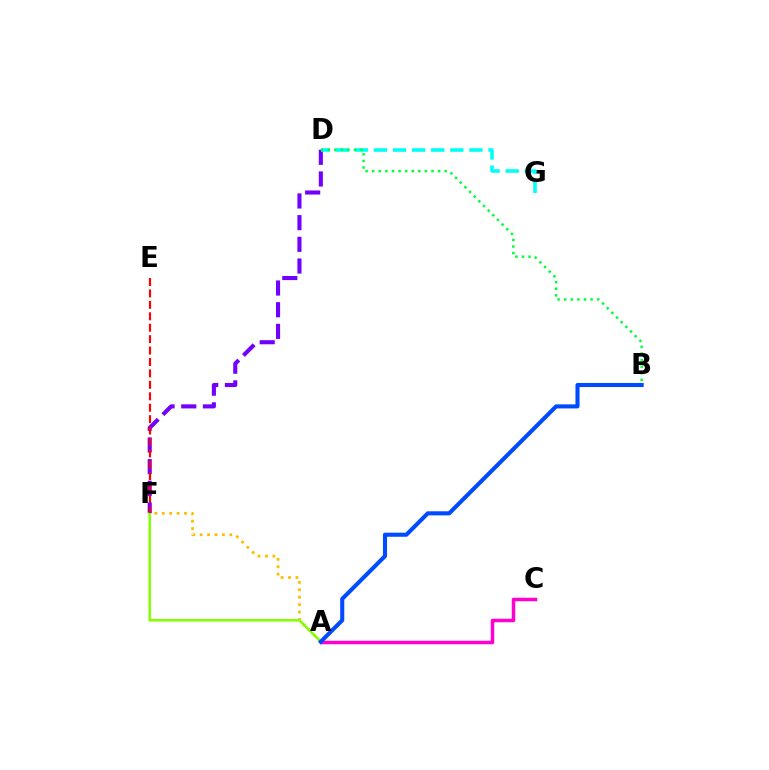{('D', 'F'): [{'color': '#7200ff', 'line_style': 'dashed', 'thickness': 2.95}], ('A', 'F'): [{'color': '#ffbd00', 'line_style': 'dotted', 'thickness': 2.01}, {'color': '#84ff00', 'line_style': 'solid', 'thickness': 1.82}], ('A', 'C'): [{'color': '#ff00cf', 'line_style': 'solid', 'thickness': 2.51}], ('A', 'B'): [{'color': '#004bff', 'line_style': 'solid', 'thickness': 2.94}], ('D', 'G'): [{'color': '#00fff6', 'line_style': 'dashed', 'thickness': 2.59}], ('E', 'F'): [{'color': '#ff0000', 'line_style': 'dashed', 'thickness': 1.55}], ('B', 'D'): [{'color': '#00ff39', 'line_style': 'dotted', 'thickness': 1.79}]}